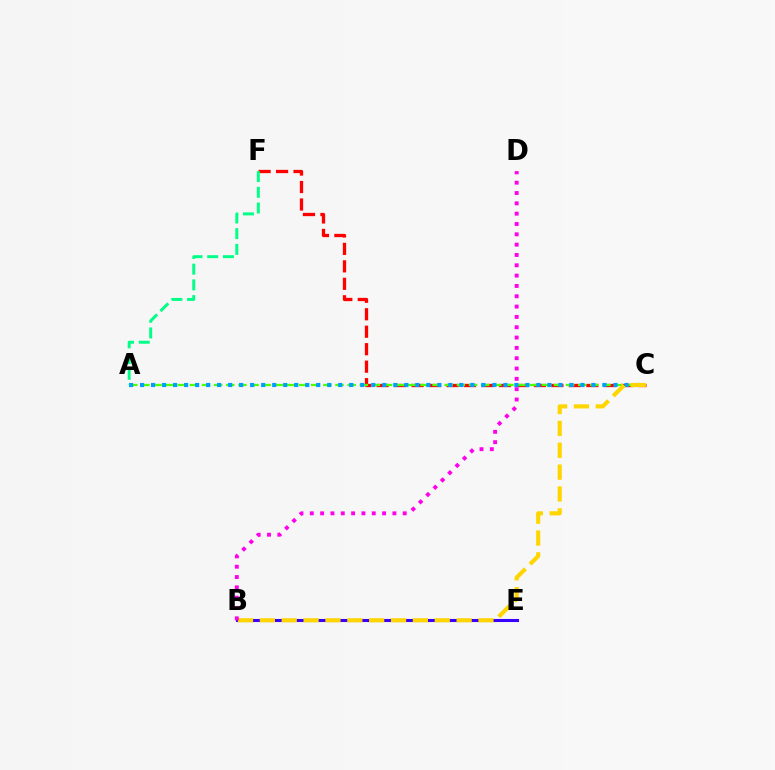{('C', 'F'): [{'color': '#ff0000', 'line_style': 'dashed', 'thickness': 2.37}], ('A', 'C'): [{'color': '#4fff00', 'line_style': 'dashed', 'thickness': 1.65}, {'color': '#009eff', 'line_style': 'dotted', 'thickness': 2.99}], ('B', 'E'): [{'color': '#3700ff', 'line_style': 'solid', 'thickness': 2.21}], ('B', 'C'): [{'color': '#ffd500', 'line_style': 'dashed', 'thickness': 2.97}], ('B', 'D'): [{'color': '#ff00ed', 'line_style': 'dotted', 'thickness': 2.8}], ('A', 'F'): [{'color': '#00ff86', 'line_style': 'dashed', 'thickness': 2.13}]}